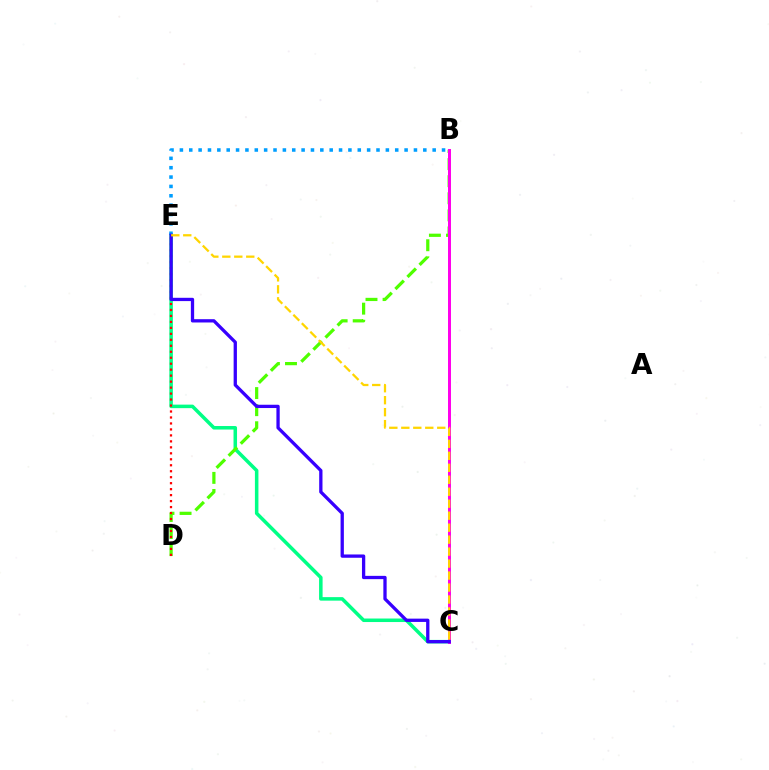{('C', 'E'): [{'color': '#00ff86', 'line_style': 'solid', 'thickness': 2.53}, {'color': '#3700ff', 'line_style': 'solid', 'thickness': 2.37}, {'color': '#ffd500', 'line_style': 'dashed', 'thickness': 1.63}], ('B', 'D'): [{'color': '#4fff00', 'line_style': 'dashed', 'thickness': 2.32}], ('D', 'E'): [{'color': '#ff0000', 'line_style': 'dotted', 'thickness': 1.62}], ('B', 'C'): [{'color': '#ff00ed', 'line_style': 'solid', 'thickness': 2.15}], ('B', 'E'): [{'color': '#009eff', 'line_style': 'dotted', 'thickness': 2.54}]}